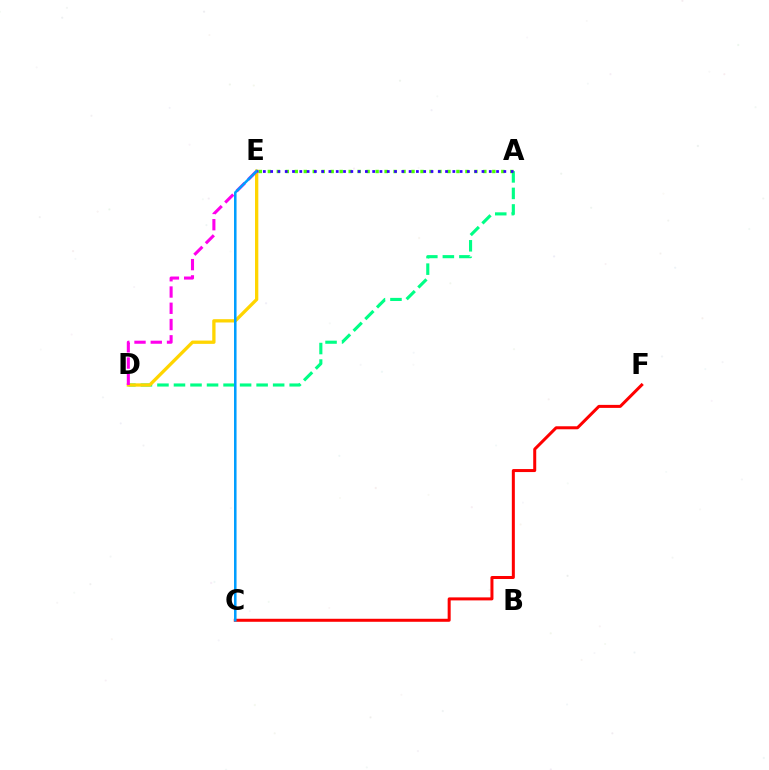{('A', 'D'): [{'color': '#00ff86', 'line_style': 'dashed', 'thickness': 2.25}], ('D', 'E'): [{'color': '#ffd500', 'line_style': 'solid', 'thickness': 2.38}, {'color': '#ff00ed', 'line_style': 'dashed', 'thickness': 2.21}], ('C', 'F'): [{'color': '#ff0000', 'line_style': 'solid', 'thickness': 2.17}], ('A', 'E'): [{'color': '#4fff00', 'line_style': 'dotted', 'thickness': 2.44}, {'color': '#3700ff', 'line_style': 'dotted', 'thickness': 1.98}], ('C', 'E'): [{'color': '#009eff', 'line_style': 'solid', 'thickness': 1.83}]}